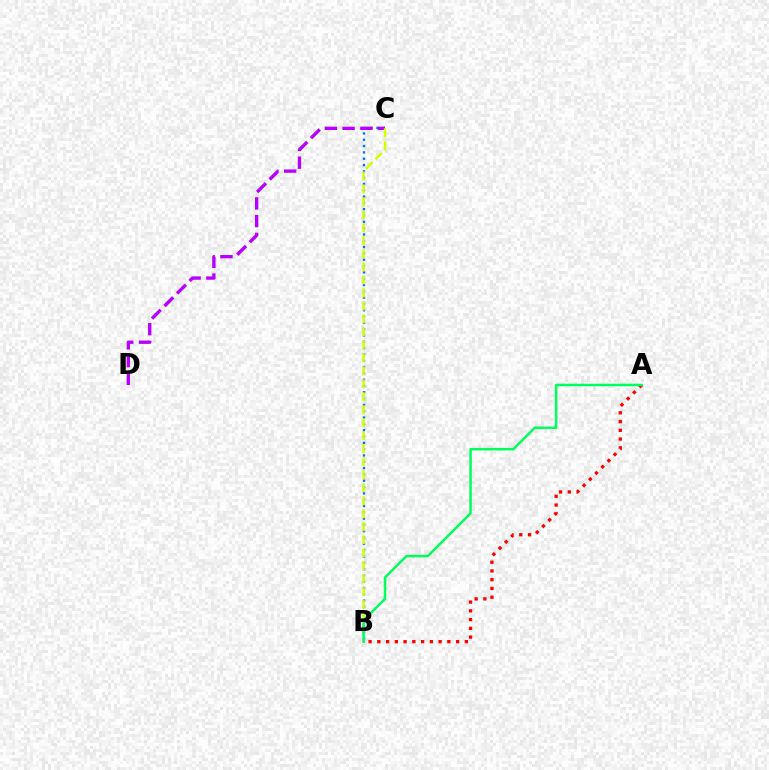{('B', 'C'): [{'color': '#0074ff', 'line_style': 'dotted', 'thickness': 1.72}, {'color': '#d1ff00', 'line_style': 'dashed', 'thickness': 1.76}], ('C', 'D'): [{'color': '#b900ff', 'line_style': 'dashed', 'thickness': 2.41}], ('A', 'B'): [{'color': '#ff0000', 'line_style': 'dotted', 'thickness': 2.38}, {'color': '#00ff5c', 'line_style': 'solid', 'thickness': 1.8}]}